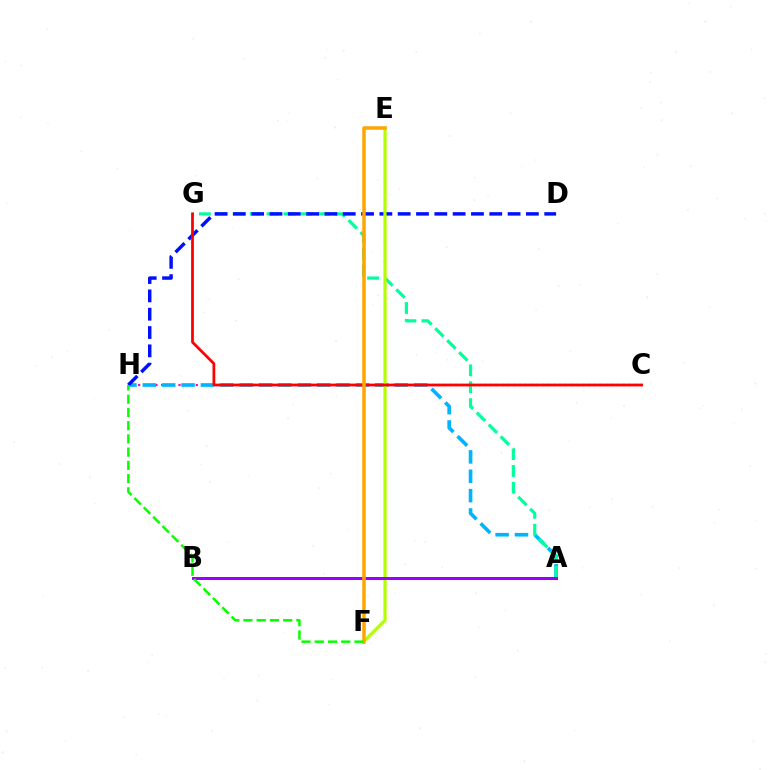{('C', 'H'): [{'color': '#ff00bd', 'line_style': 'dotted', 'thickness': 1.57}], ('A', 'H'): [{'color': '#00b5ff', 'line_style': 'dashed', 'thickness': 2.63}], ('A', 'G'): [{'color': '#00ff9d', 'line_style': 'dashed', 'thickness': 2.3}], ('D', 'H'): [{'color': '#0010ff', 'line_style': 'dashed', 'thickness': 2.49}], ('E', 'F'): [{'color': '#b3ff00', 'line_style': 'solid', 'thickness': 2.31}, {'color': '#ffa500', 'line_style': 'solid', 'thickness': 2.52}], ('C', 'G'): [{'color': '#ff0000', 'line_style': 'solid', 'thickness': 1.99}], ('A', 'B'): [{'color': '#9b00ff', 'line_style': 'solid', 'thickness': 2.16}], ('F', 'H'): [{'color': '#08ff00', 'line_style': 'dashed', 'thickness': 1.8}]}